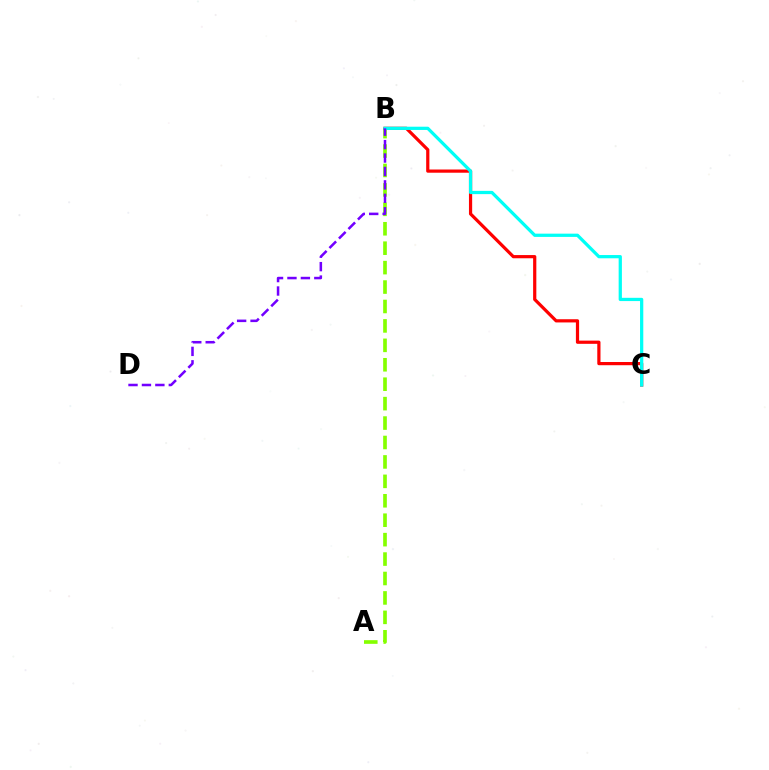{('A', 'B'): [{'color': '#84ff00', 'line_style': 'dashed', 'thickness': 2.64}], ('B', 'C'): [{'color': '#ff0000', 'line_style': 'solid', 'thickness': 2.31}, {'color': '#00fff6', 'line_style': 'solid', 'thickness': 2.34}], ('B', 'D'): [{'color': '#7200ff', 'line_style': 'dashed', 'thickness': 1.82}]}